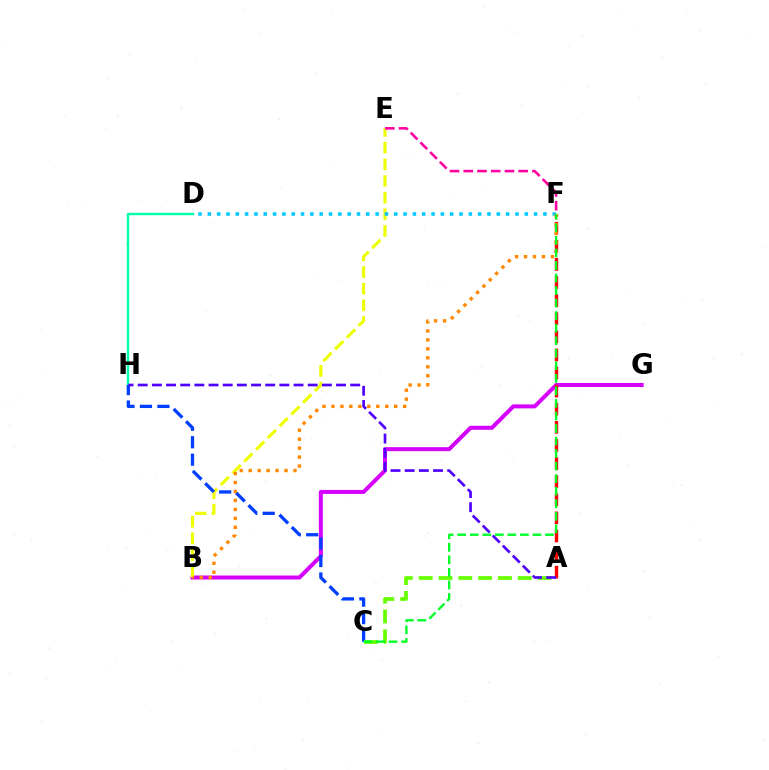{('D', 'H'): [{'color': '#00ffaf', 'line_style': 'solid', 'thickness': 1.73}], ('B', 'G'): [{'color': '#d600ff', 'line_style': 'solid', 'thickness': 2.88}], ('B', 'E'): [{'color': '#eeff00', 'line_style': 'dashed', 'thickness': 2.26}], ('C', 'H'): [{'color': '#003fff', 'line_style': 'dashed', 'thickness': 2.37}], ('A', 'F'): [{'color': '#ff0000', 'line_style': 'dashed', 'thickness': 2.46}], ('A', 'C'): [{'color': '#66ff00', 'line_style': 'dashed', 'thickness': 2.69}], ('E', 'F'): [{'color': '#ff00a0', 'line_style': 'dashed', 'thickness': 1.87}], ('D', 'F'): [{'color': '#00c7ff', 'line_style': 'dotted', 'thickness': 2.53}], ('B', 'F'): [{'color': '#ff8800', 'line_style': 'dotted', 'thickness': 2.43}], ('A', 'H'): [{'color': '#4f00ff', 'line_style': 'dashed', 'thickness': 1.92}], ('C', 'F'): [{'color': '#00ff27', 'line_style': 'dashed', 'thickness': 1.7}]}